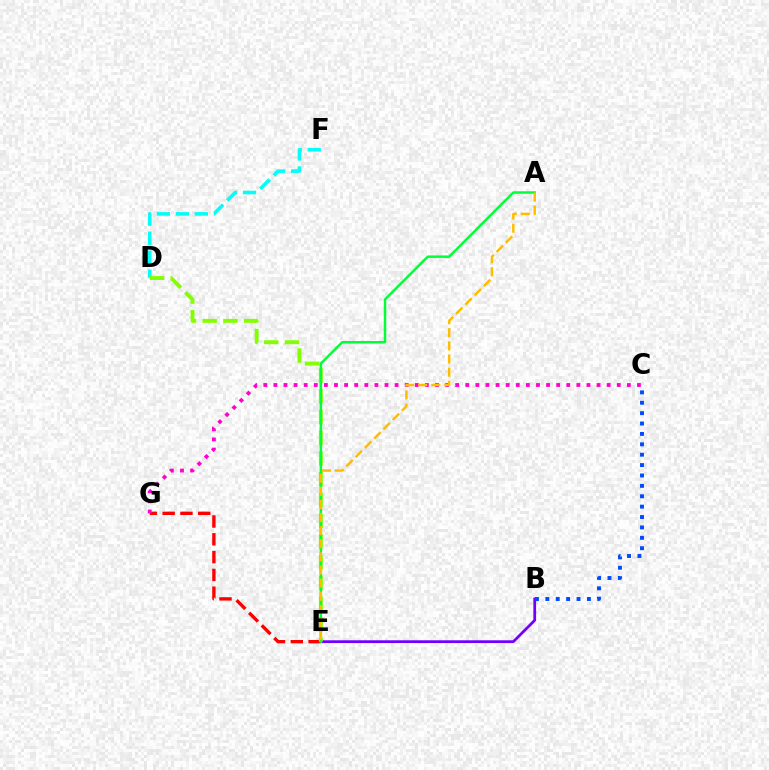{('B', 'E'): [{'color': '#7200ff', 'line_style': 'solid', 'thickness': 1.99}], ('E', 'G'): [{'color': '#ff0000', 'line_style': 'dashed', 'thickness': 2.42}], ('D', 'F'): [{'color': '#00fff6', 'line_style': 'dashed', 'thickness': 2.58}], ('D', 'E'): [{'color': '#84ff00', 'line_style': 'dashed', 'thickness': 2.82}], ('C', 'G'): [{'color': '#ff00cf', 'line_style': 'dotted', 'thickness': 2.74}], ('B', 'C'): [{'color': '#004bff', 'line_style': 'dotted', 'thickness': 2.82}], ('A', 'E'): [{'color': '#00ff39', 'line_style': 'solid', 'thickness': 1.78}, {'color': '#ffbd00', 'line_style': 'dashed', 'thickness': 1.78}]}